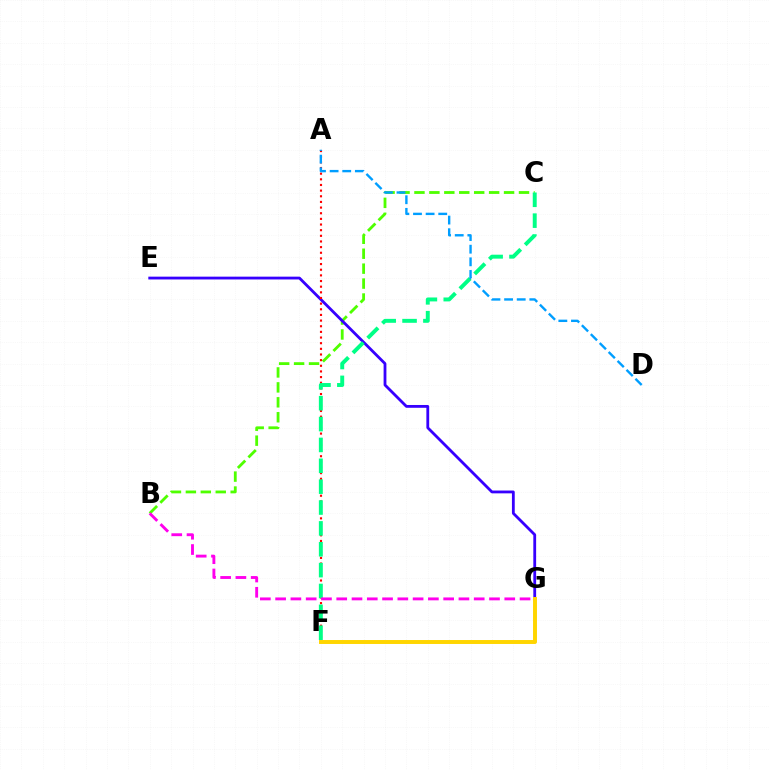{('B', 'C'): [{'color': '#4fff00', 'line_style': 'dashed', 'thickness': 2.03}], ('E', 'G'): [{'color': '#3700ff', 'line_style': 'solid', 'thickness': 2.02}], ('A', 'F'): [{'color': '#ff0000', 'line_style': 'dotted', 'thickness': 1.54}], ('F', 'G'): [{'color': '#ffd500', 'line_style': 'solid', 'thickness': 2.84}], ('C', 'F'): [{'color': '#00ff86', 'line_style': 'dashed', 'thickness': 2.83}], ('A', 'D'): [{'color': '#009eff', 'line_style': 'dashed', 'thickness': 1.72}], ('B', 'G'): [{'color': '#ff00ed', 'line_style': 'dashed', 'thickness': 2.08}]}